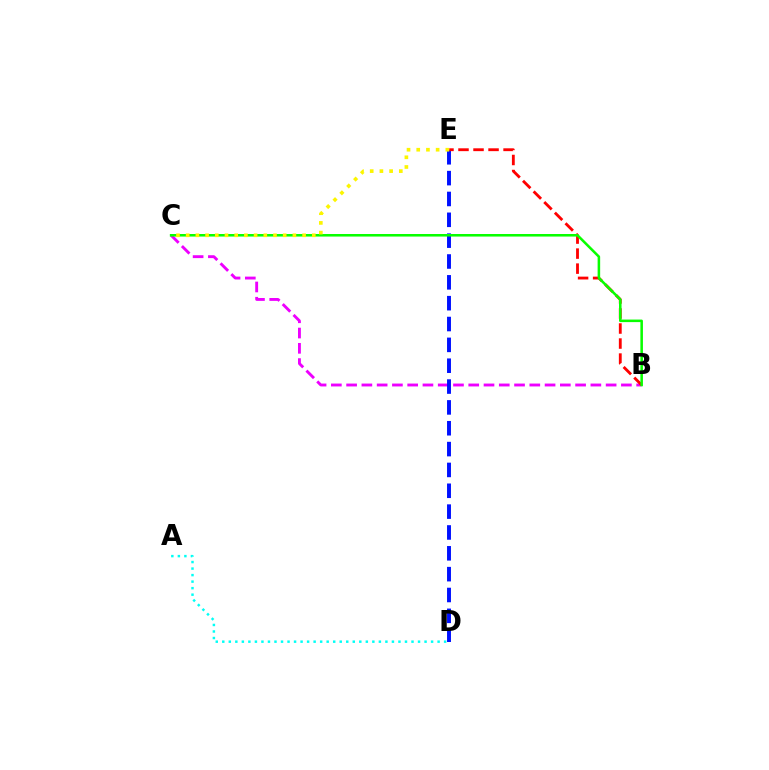{('A', 'D'): [{'color': '#00fff6', 'line_style': 'dotted', 'thickness': 1.77}], ('B', 'C'): [{'color': '#ee00ff', 'line_style': 'dashed', 'thickness': 2.07}, {'color': '#08ff00', 'line_style': 'solid', 'thickness': 1.83}], ('D', 'E'): [{'color': '#0010ff', 'line_style': 'dashed', 'thickness': 2.83}], ('B', 'E'): [{'color': '#ff0000', 'line_style': 'dashed', 'thickness': 2.04}], ('C', 'E'): [{'color': '#fcf500', 'line_style': 'dotted', 'thickness': 2.64}]}